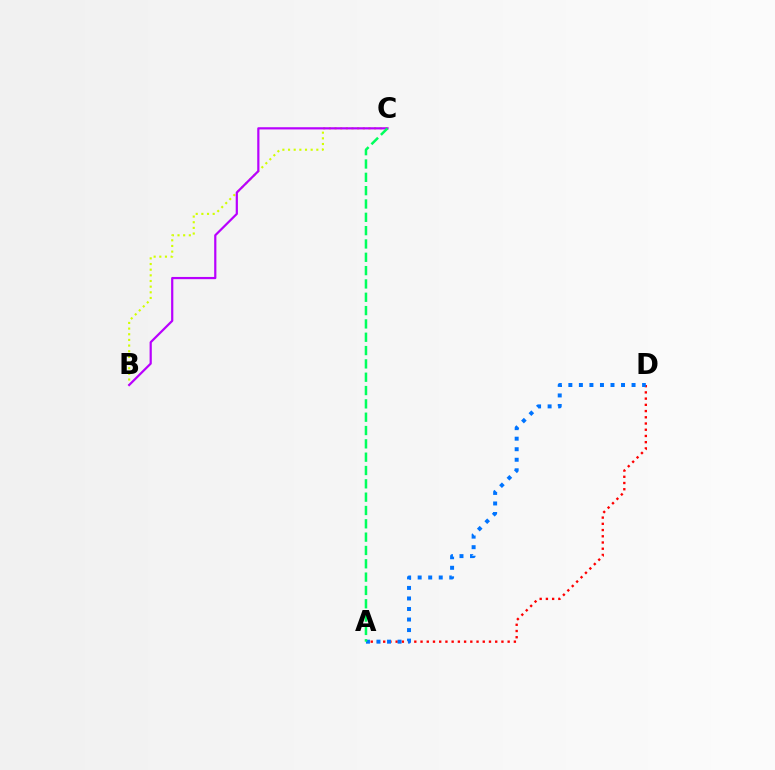{('A', 'D'): [{'color': '#ff0000', 'line_style': 'dotted', 'thickness': 1.69}, {'color': '#0074ff', 'line_style': 'dotted', 'thickness': 2.86}], ('B', 'C'): [{'color': '#d1ff00', 'line_style': 'dotted', 'thickness': 1.54}, {'color': '#b900ff', 'line_style': 'solid', 'thickness': 1.59}], ('A', 'C'): [{'color': '#00ff5c', 'line_style': 'dashed', 'thickness': 1.81}]}